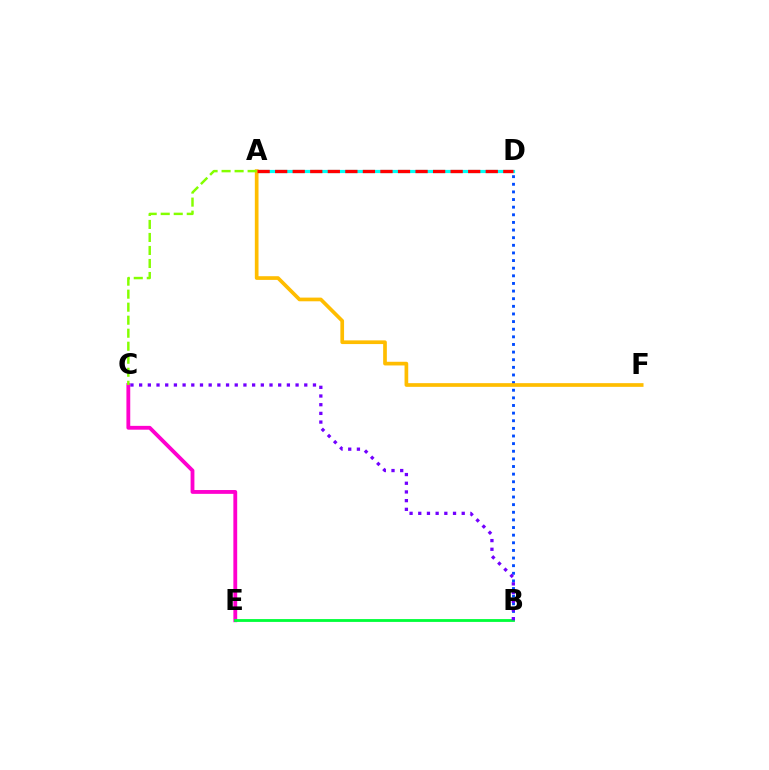{('A', 'D'): [{'color': '#00fff6', 'line_style': 'solid', 'thickness': 2.3}, {'color': '#ff0000', 'line_style': 'dashed', 'thickness': 2.38}], ('B', 'D'): [{'color': '#004bff', 'line_style': 'dotted', 'thickness': 2.07}], ('C', 'E'): [{'color': '#ff00cf', 'line_style': 'solid', 'thickness': 2.75}], ('A', 'F'): [{'color': '#ffbd00', 'line_style': 'solid', 'thickness': 2.66}], ('B', 'E'): [{'color': '#00ff39', 'line_style': 'solid', 'thickness': 2.03}], ('B', 'C'): [{'color': '#7200ff', 'line_style': 'dotted', 'thickness': 2.36}], ('A', 'C'): [{'color': '#84ff00', 'line_style': 'dashed', 'thickness': 1.77}]}